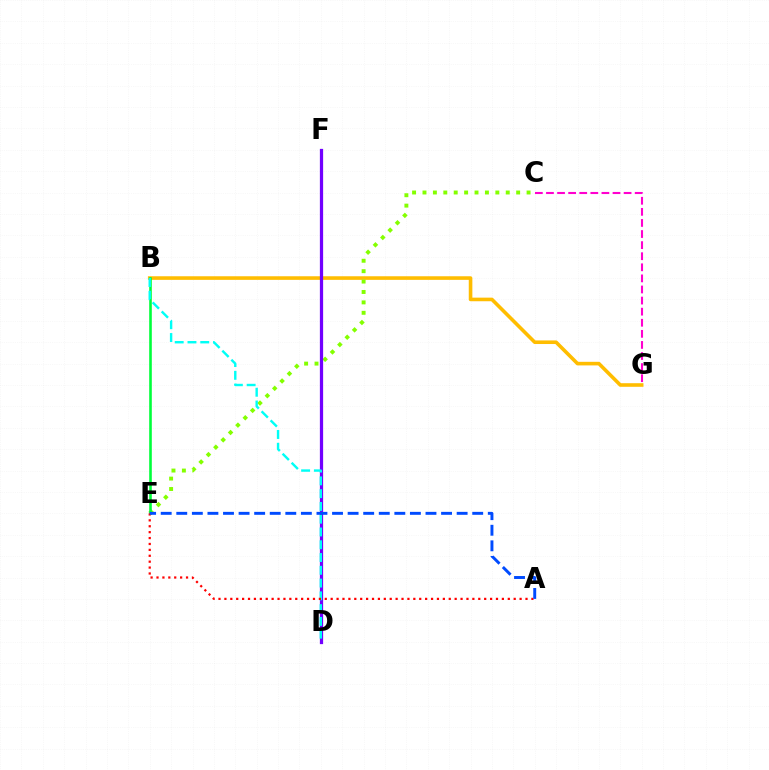{('C', 'G'): [{'color': '#ff00cf', 'line_style': 'dashed', 'thickness': 1.51}], ('B', 'G'): [{'color': '#ffbd00', 'line_style': 'solid', 'thickness': 2.59}], ('C', 'E'): [{'color': '#84ff00', 'line_style': 'dotted', 'thickness': 2.83}], ('D', 'F'): [{'color': '#7200ff', 'line_style': 'solid', 'thickness': 2.33}], ('B', 'E'): [{'color': '#00ff39', 'line_style': 'solid', 'thickness': 1.87}], ('B', 'D'): [{'color': '#00fff6', 'line_style': 'dashed', 'thickness': 1.74}], ('A', 'E'): [{'color': '#ff0000', 'line_style': 'dotted', 'thickness': 1.6}, {'color': '#004bff', 'line_style': 'dashed', 'thickness': 2.12}]}